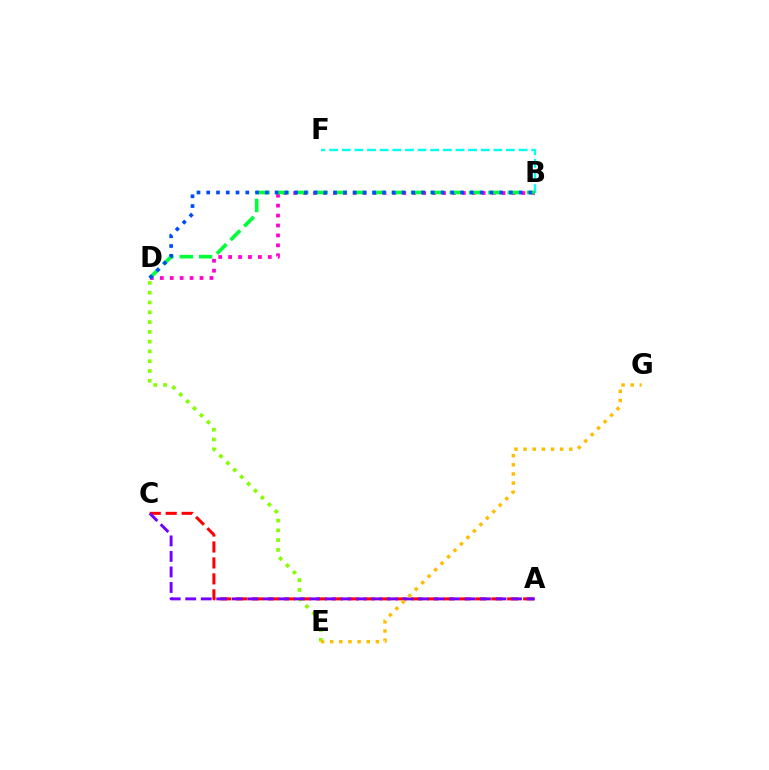{('B', 'F'): [{'color': '#00fff6', 'line_style': 'dashed', 'thickness': 1.72}], ('A', 'C'): [{'color': '#ff0000', 'line_style': 'dashed', 'thickness': 2.17}, {'color': '#7200ff', 'line_style': 'dashed', 'thickness': 2.11}], ('D', 'E'): [{'color': '#84ff00', 'line_style': 'dotted', 'thickness': 2.66}], ('B', 'D'): [{'color': '#ff00cf', 'line_style': 'dotted', 'thickness': 2.7}, {'color': '#00ff39', 'line_style': 'dashed', 'thickness': 2.62}, {'color': '#004bff', 'line_style': 'dotted', 'thickness': 2.65}], ('E', 'G'): [{'color': '#ffbd00', 'line_style': 'dotted', 'thickness': 2.48}]}